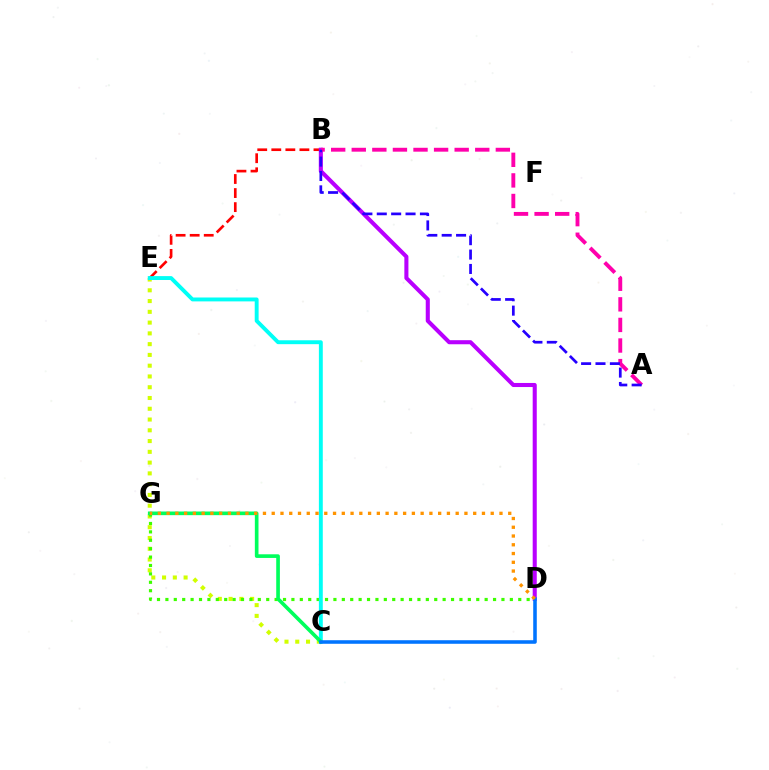{('C', 'E'): [{'color': '#d1ff00', 'line_style': 'dotted', 'thickness': 2.93}, {'color': '#00fff6', 'line_style': 'solid', 'thickness': 2.8}], ('D', 'G'): [{'color': '#3dff00', 'line_style': 'dotted', 'thickness': 2.28}, {'color': '#ff9400', 'line_style': 'dotted', 'thickness': 2.38}], ('B', 'E'): [{'color': '#ff0000', 'line_style': 'dashed', 'thickness': 1.91}], ('B', 'D'): [{'color': '#b900ff', 'line_style': 'solid', 'thickness': 2.93}], ('A', 'B'): [{'color': '#ff00ac', 'line_style': 'dashed', 'thickness': 2.8}, {'color': '#2500ff', 'line_style': 'dashed', 'thickness': 1.95}], ('C', 'G'): [{'color': '#00ff5c', 'line_style': 'solid', 'thickness': 2.63}], ('C', 'D'): [{'color': '#0074ff', 'line_style': 'solid', 'thickness': 2.56}]}